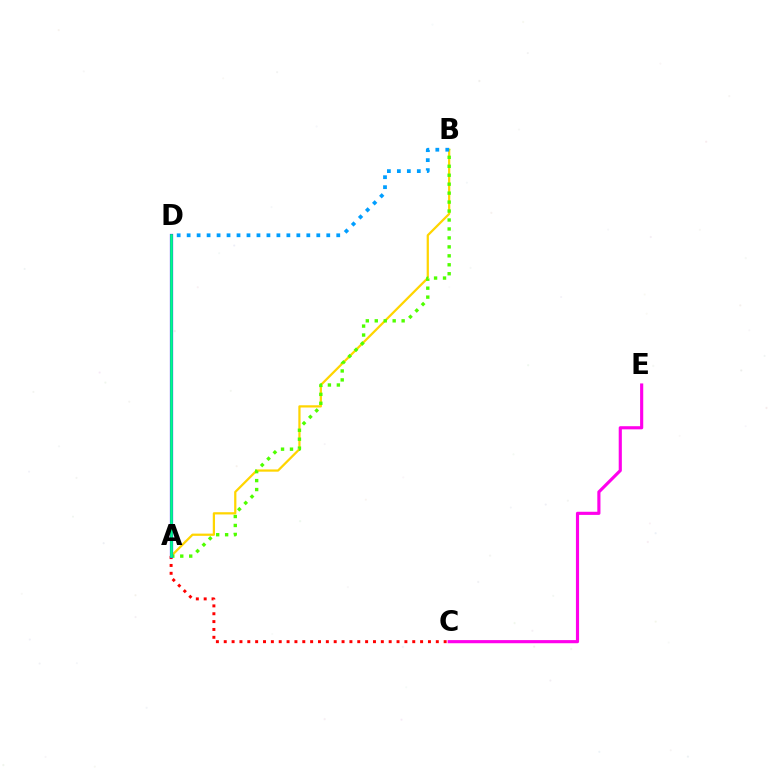{('A', 'C'): [{'color': '#ff0000', 'line_style': 'dotted', 'thickness': 2.13}], ('A', 'B'): [{'color': '#ffd500', 'line_style': 'solid', 'thickness': 1.61}, {'color': '#4fff00', 'line_style': 'dotted', 'thickness': 2.43}], ('C', 'E'): [{'color': '#ff00ed', 'line_style': 'solid', 'thickness': 2.26}], ('A', 'D'): [{'color': '#3700ff', 'line_style': 'solid', 'thickness': 2.31}, {'color': '#00ff86', 'line_style': 'solid', 'thickness': 1.91}], ('B', 'D'): [{'color': '#009eff', 'line_style': 'dotted', 'thickness': 2.71}]}